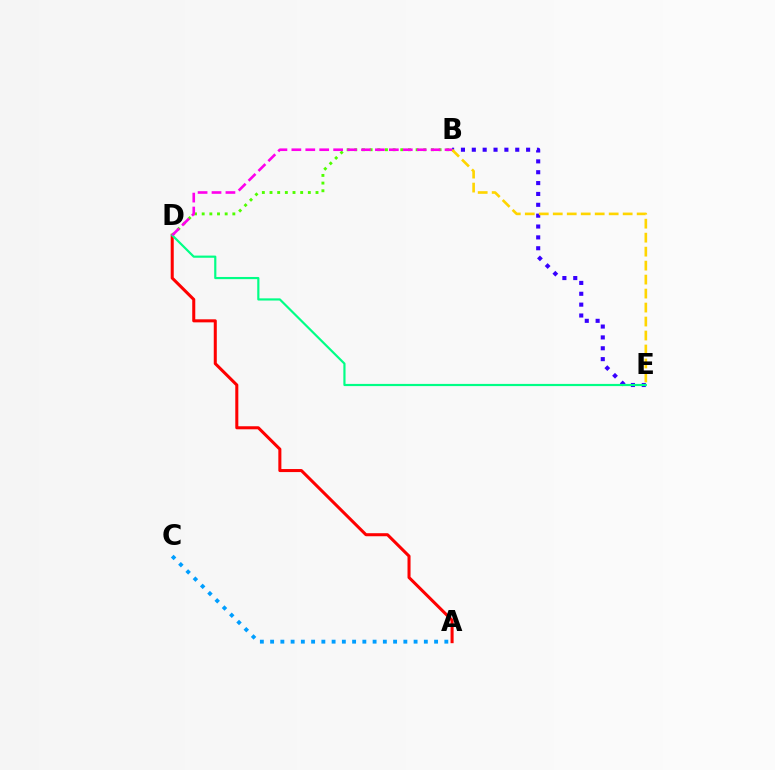{('A', 'D'): [{'color': '#ff0000', 'line_style': 'solid', 'thickness': 2.19}], ('B', 'D'): [{'color': '#4fff00', 'line_style': 'dotted', 'thickness': 2.08}, {'color': '#ff00ed', 'line_style': 'dashed', 'thickness': 1.89}], ('A', 'C'): [{'color': '#009eff', 'line_style': 'dotted', 'thickness': 2.78}], ('B', 'E'): [{'color': '#3700ff', 'line_style': 'dotted', 'thickness': 2.95}, {'color': '#ffd500', 'line_style': 'dashed', 'thickness': 1.9}], ('D', 'E'): [{'color': '#00ff86', 'line_style': 'solid', 'thickness': 1.57}]}